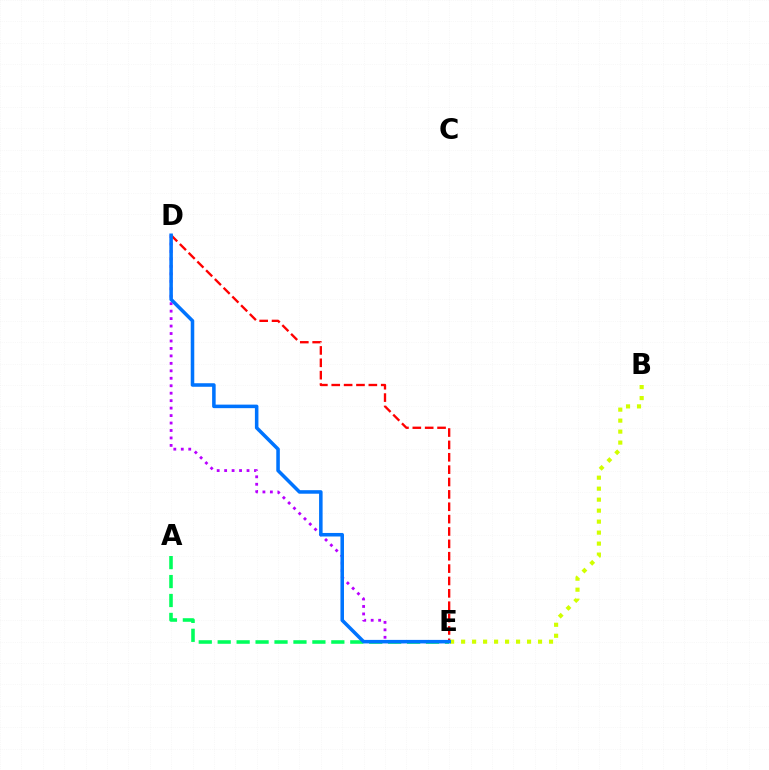{('D', 'E'): [{'color': '#b900ff', 'line_style': 'dotted', 'thickness': 2.03}, {'color': '#ff0000', 'line_style': 'dashed', 'thickness': 1.68}, {'color': '#0074ff', 'line_style': 'solid', 'thickness': 2.55}], ('A', 'E'): [{'color': '#00ff5c', 'line_style': 'dashed', 'thickness': 2.57}], ('B', 'E'): [{'color': '#d1ff00', 'line_style': 'dotted', 'thickness': 2.99}]}